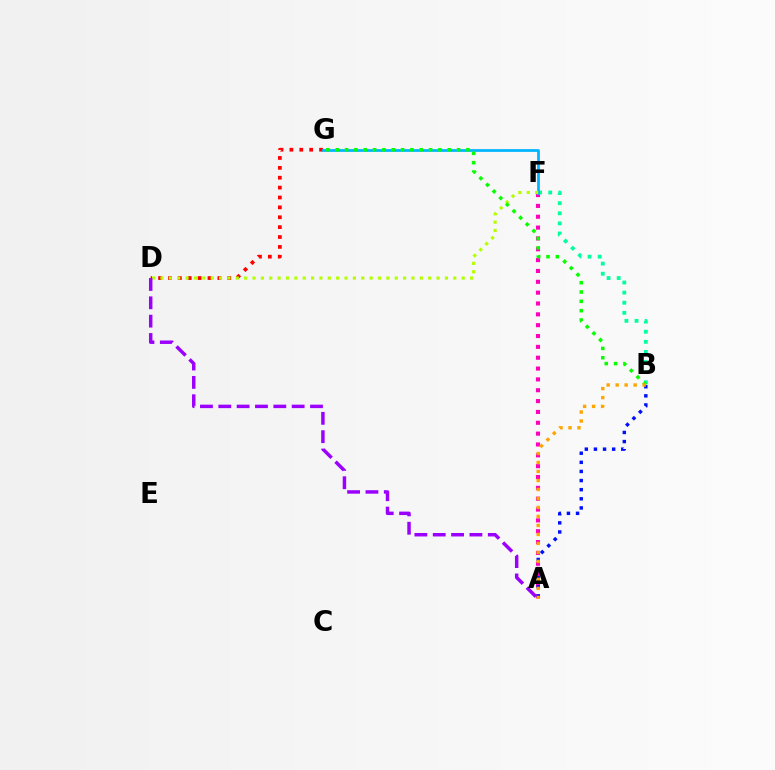{('A', 'F'): [{'color': '#ff00bd', 'line_style': 'dotted', 'thickness': 2.95}], ('B', 'F'): [{'color': '#00ff9d', 'line_style': 'dotted', 'thickness': 2.75}], ('D', 'G'): [{'color': '#ff0000', 'line_style': 'dotted', 'thickness': 2.69}], ('F', 'G'): [{'color': '#00b5ff', 'line_style': 'solid', 'thickness': 1.97}], ('D', 'F'): [{'color': '#b3ff00', 'line_style': 'dotted', 'thickness': 2.27}], ('A', 'D'): [{'color': '#9b00ff', 'line_style': 'dashed', 'thickness': 2.49}], ('B', 'G'): [{'color': '#08ff00', 'line_style': 'dotted', 'thickness': 2.54}], ('A', 'B'): [{'color': '#0010ff', 'line_style': 'dotted', 'thickness': 2.48}, {'color': '#ffa500', 'line_style': 'dotted', 'thickness': 2.44}]}